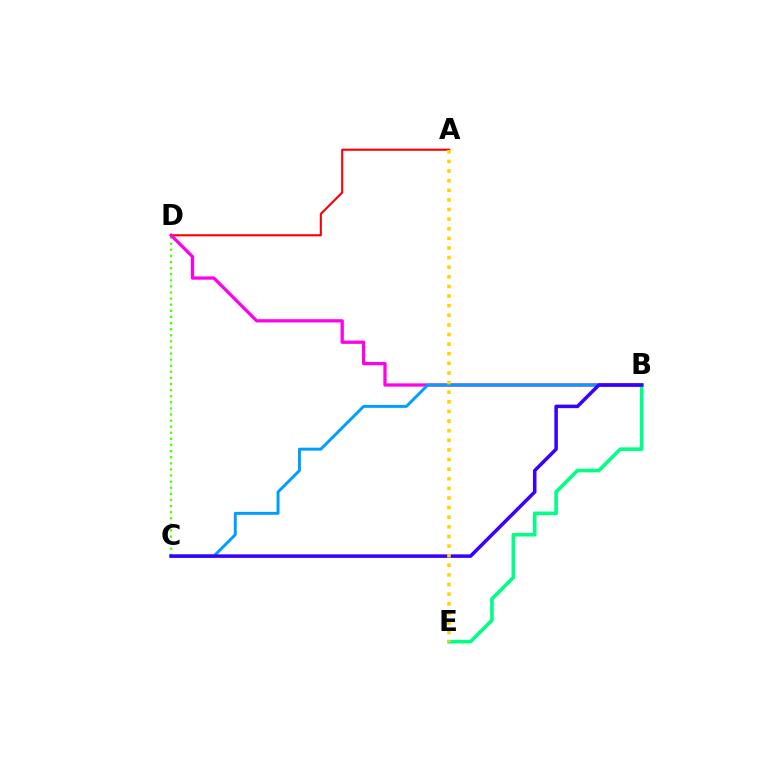{('A', 'D'): [{'color': '#ff0000', 'line_style': 'solid', 'thickness': 1.53}], ('C', 'D'): [{'color': '#4fff00', 'line_style': 'dotted', 'thickness': 1.66}], ('B', 'D'): [{'color': '#ff00ed', 'line_style': 'solid', 'thickness': 2.35}], ('B', 'C'): [{'color': '#009eff', 'line_style': 'solid', 'thickness': 2.13}, {'color': '#3700ff', 'line_style': 'solid', 'thickness': 2.54}], ('B', 'E'): [{'color': '#00ff86', 'line_style': 'solid', 'thickness': 2.61}], ('A', 'E'): [{'color': '#ffd500', 'line_style': 'dotted', 'thickness': 2.61}]}